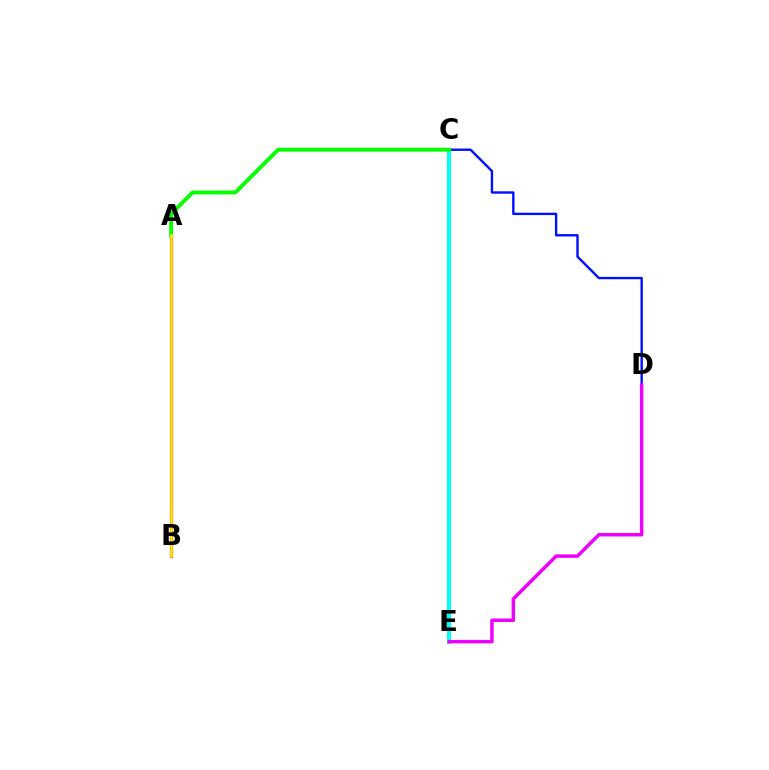{('A', 'B'): [{'color': '#ff0000', 'line_style': 'solid', 'thickness': 2.28}, {'color': '#fcf500', 'line_style': 'solid', 'thickness': 1.81}], ('C', 'D'): [{'color': '#0010ff', 'line_style': 'solid', 'thickness': 1.72}], ('C', 'E'): [{'color': '#00fff6', 'line_style': 'solid', 'thickness': 2.89}], ('D', 'E'): [{'color': '#ee00ff', 'line_style': 'solid', 'thickness': 2.5}], ('A', 'C'): [{'color': '#08ff00', 'line_style': 'solid', 'thickness': 2.82}]}